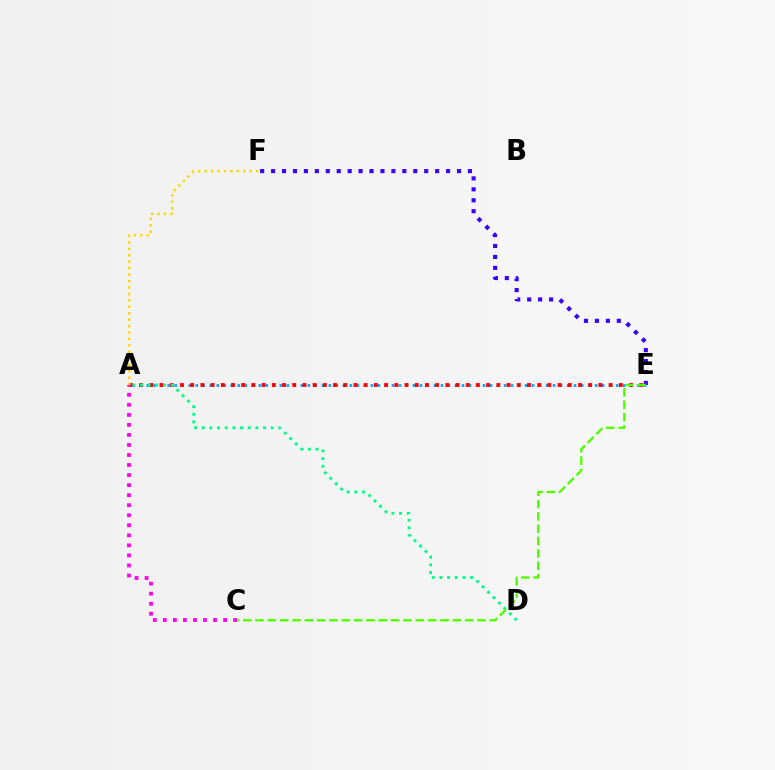{('A', 'E'): [{'color': '#009eff', 'line_style': 'dotted', 'thickness': 1.9}, {'color': '#ff0000', 'line_style': 'dotted', 'thickness': 2.77}], ('A', 'D'): [{'color': '#00ff86', 'line_style': 'dotted', 'thickness': 2.08}], ('A', 'F'): [{'color': '#ffd500', 'line_style': 'dotted', 'thickness': 1.75}], ('E', 'F'): [{'color': '#3700ff', 'line_style': 'dotted', 'thickness': 2.97}], ('A', 'C'): [{'color': '#ff00ed', 'line_style': 'dotted', 'thickness': 2.73}], ('C', 'E'): [{'color': '#4fff00', 'line_style': 'dashed', 'thickness': 1.68}]}